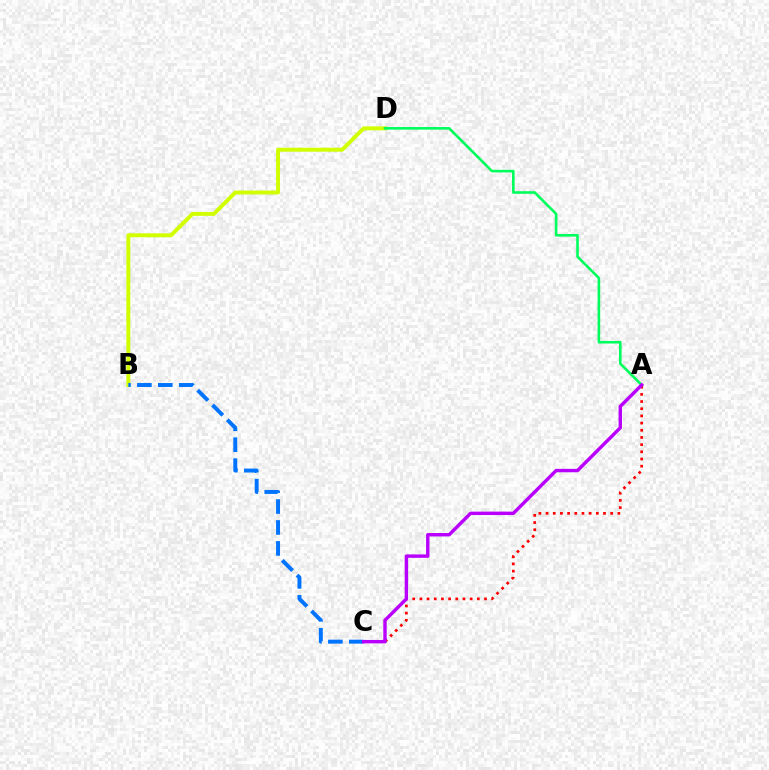{('B', 'D'): [{'color': '#d1ff00', 'line_style': 'solid', 'thickness': 2.83}], ('A', 'D'): [{'color': '#00ff5c', 'line_style': 'solid', 'thickness': 1.88}], ('A', 'C'): [{'color': '#ff0000', 'line_style': 'dotted', 'thickness': 1.95}, {'color': '#b900ff', 'line_style': 'solid', 'thickness': 2.46}], ('B', 'C'): [{'color': '#0074ff', 'line_style': 'dashed', 'thickness': 2.84}]}